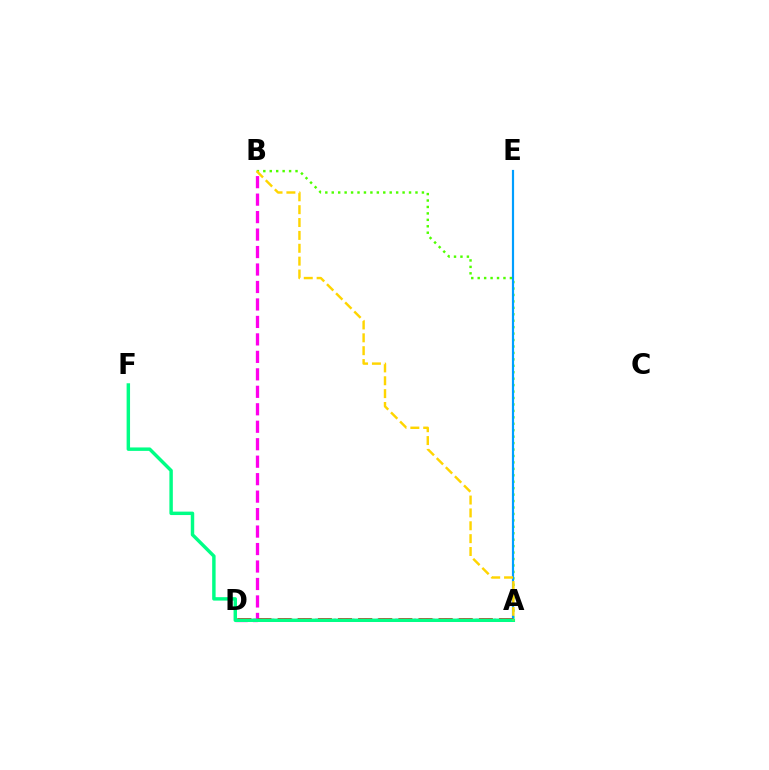{('A', 'B'): [{'color': '#4fff00', 'line_style': 'dotted', 'thickness': 1.75}, {'color': '#ffd500', 'line_style': 'dashed', 'thickness': 1.75}], ('B', 'D'): [{'color': '#ff00ed', 'line_style': 'dashed', 'thickness': 2.37}], ('A', 'D'): [{'color': '#3700ff', 'line_style': 'dotted', 'thickness': 1.67}, {'color': '#ff0000', 'line_style': 'dashed', 'thickness': 2.73}], ('A', 'E'): [{'color': '#009eff', 'line_style': 'solid', 'thickness': 1.57}], ('A', 'F'): [{'color': '#00ff86', 'line_style': 'solid', 'thickness': 2.48}]}